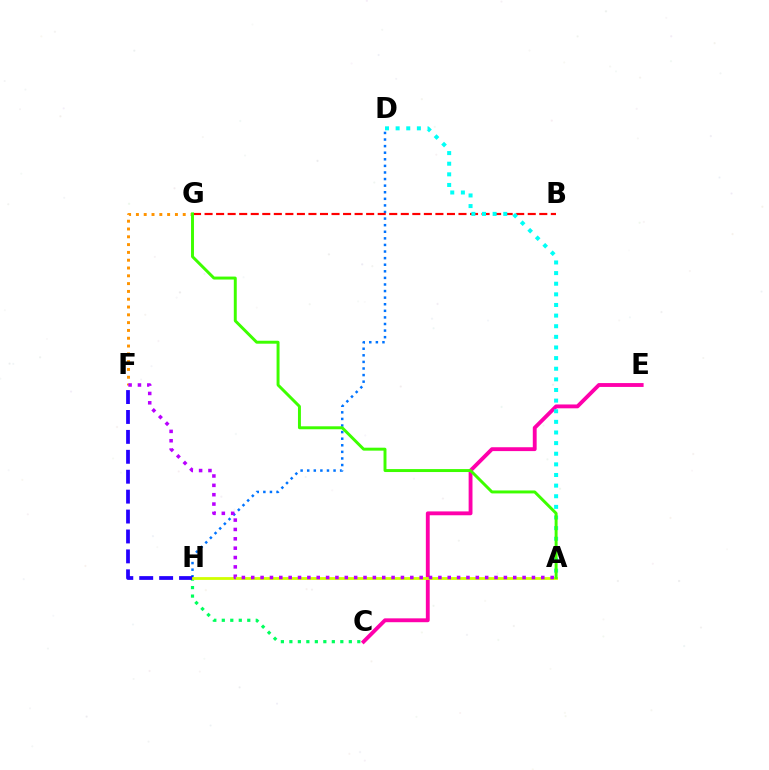{('F', 'G'): [{'color': '#ff9400', 'line_style': 'dotted', 'thickness': 2.12}], ('C', 'H'): [{'color': '#00ff5c', 'line_style': 'dotted', 'thickness': 2.31}], ('C', 'E'): [{'color': '#ff00ac', 'line_style': 'solid', 'thickness': 2.78}], ('D', 'H'): [{'color': '#0074ff', 'line_style': 'dotted', 'thickness': 1.79}], ('B', 'G'): [{'color': '#ff0000', 'line_style': 'dashed', 'thickness': 1.57}], ('F', 'H'): [{'color': '#2500ff', 'line_style': 'dashed', 'thickness': 2.71}], ('A', 'H'): [{'color': '#d1ff00', 'line_style': 'solid', 'thickness': 2.01}], ('A', 'F'): [{'color': '#b900ff', 'line_style': 'dotted', 'thickness': 2.54}], ('A', 'D'): [{'color': '#00fff6', 'line_style': 'dotted', 'thickness': 2.89}], ('A', 'G'): [{'color': '#3dff00', 'line_style': 'solid', 'thickness': 2.12}]}